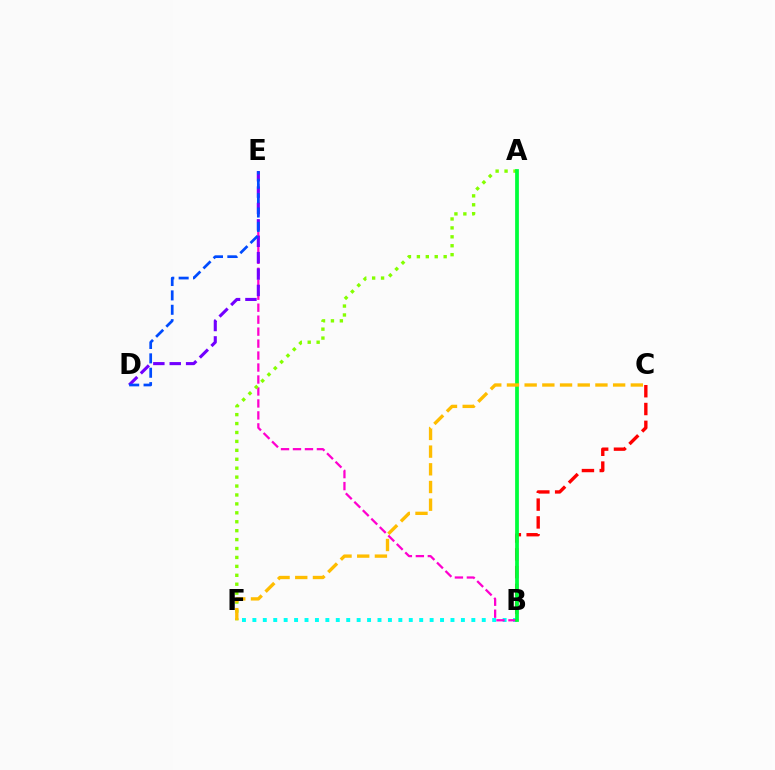{('B', 'F'): [{'color': '#00fff6', 'line_style': 'dotted', 'thickness': 2.83}], ('B', 'E'): [{'color': '#ff00cf', 'line_style': 'dashed', 'thickness': 1.63}], ('A', 'F'): [{'color': '#84ff00', 'line_style': 'dotted', 'thickness': 2.43}], ('B', 'C'): [{'color': '#ff0000', 'line_style': 'dashed', 'thickness': 2.42}], ('D', 'E'): [{'color': '#7200ff', 'line_style': 'dashed', 'thickness': 2.23}, {'color': '#004bff', 'line_style': 'dashed', 'thickness': 1.95}], ('A', 'B'): [{'color': '#00ff39', 'line_style': 'solid', 'thickness': 2.7}], ('C', 'F'): [{'color': '#ffbd00', 'line_style': 'dashed', 'thickness': 2.4}]}